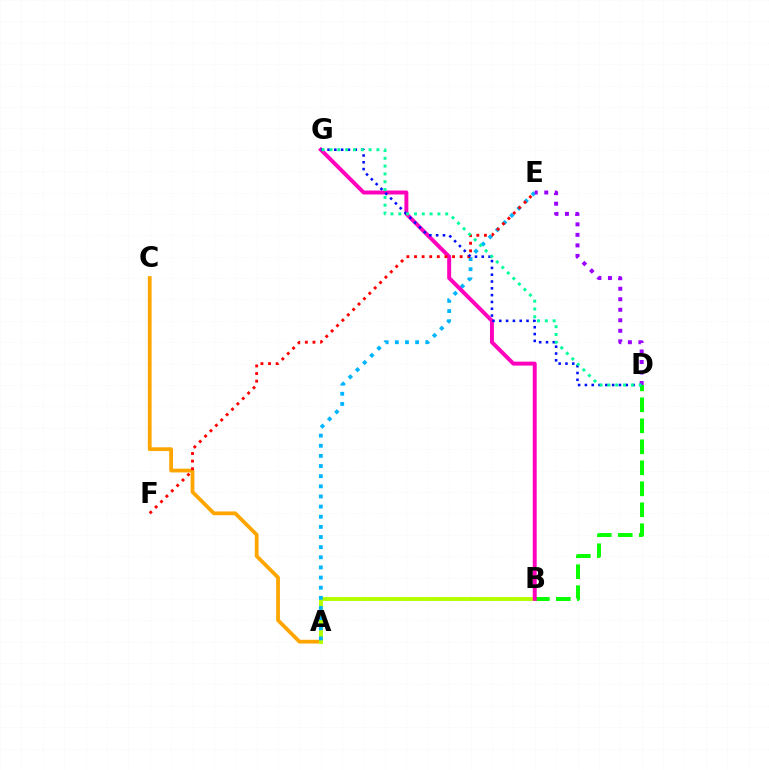{('A', 'C'): [{'color': '#ffa500', 'line_style': 'solid', 'thickness': 2.72}], ('A', 'B'): [{'color': '#b3ff00', 'line_style': 'solid', 'thickness': 2.82}], ('B', 'D'): [{'color': '#08ff00', 'line_style': 'dashed', 'thickness': 2.85}], ('A', 'E'): [{'color': '#00b5ff', 'line_style': 'dotted', 'thickness': 2.75}], ('B', 'G'): [{'color': '#ff00bd', 'line_style': 'solid', 'thickness': 2.84}], ('E', 'F'): [{'color': '#ff0000', 'line_style': 'dotted', 'thickness': 2.07}], ('D', 'G'): [{'color': '#0010ff', 'line_style': 'dotted', 'thickness': 1.85}, {'color': '#00ff9d', 'line_style': 'dotted', 'thickness': 2.13}], ('D', 'E'): [{'color': '#9b00ff', 'line_style': 'dotted', 'thickness': 2.86}]}